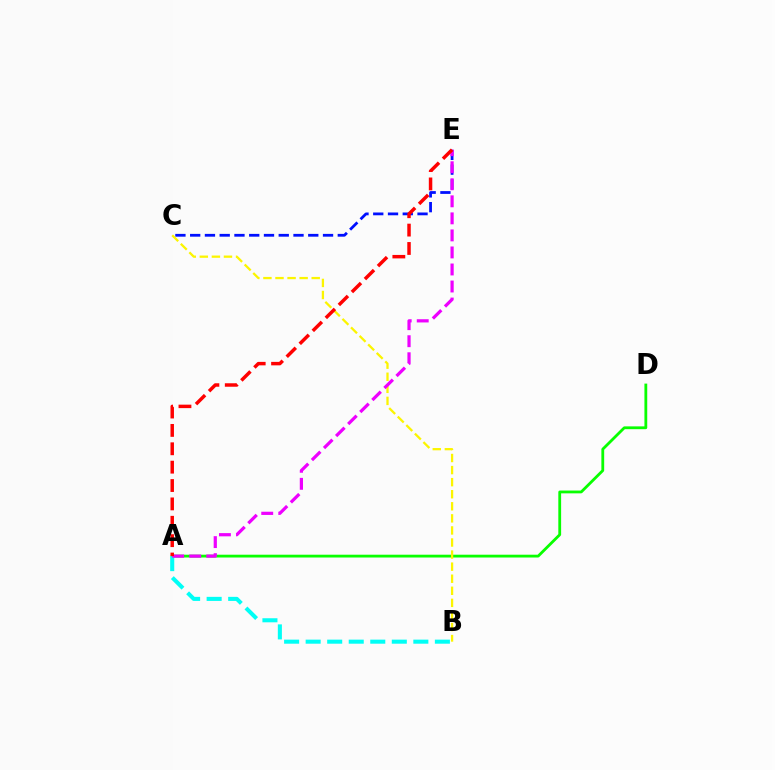{('A', 'D'): [{'color': '#08ff00', 'line_style': 'solid', 'thickness': 2.02}], ('A', 'B'): [{'color': '#00fff6', 'line_style': 'dashed', 'thickness': 2.93}], ('C', 'E'): [{'color': '#0010ff', 'line_style': 'dashed', 'thickness': 2.01}], ('B', 'C'): [{'color': '#fcf500', 'line_style': 'dashed', 'thickness': 1.64}], ('A', 'E'): [{'color': '#ee00ff', 'line_style': 'dashed', 'thickness': 2.31}, {'color': '#ff0000', 'line_style': 'dashed', 'thickness': 2.5}]}